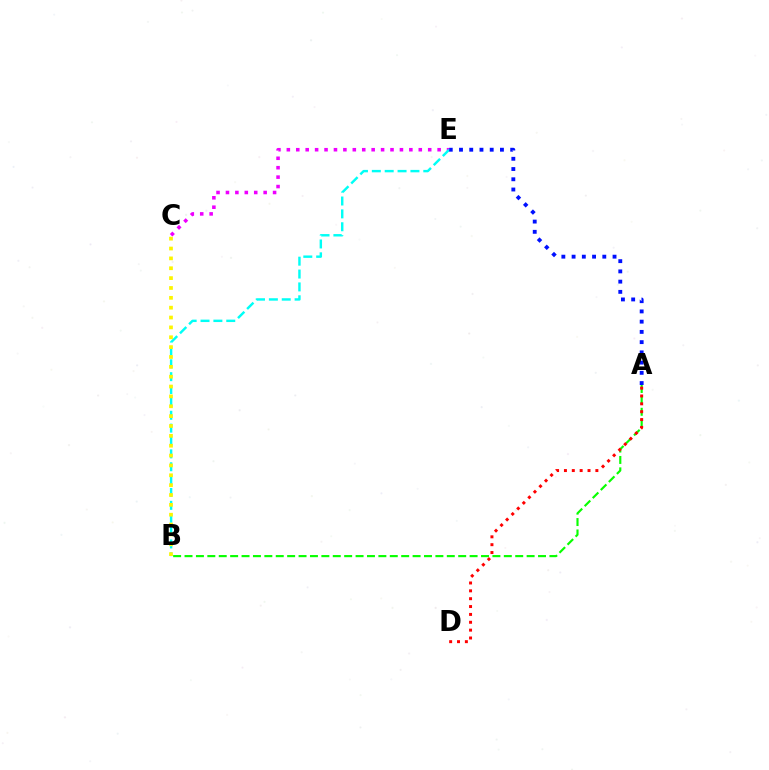{('C', 'E'): [{'color': '#ee00ff', 'line_style': 'dotted', 'thickness': 2.56}], ('B', 'E'): [{'color': '#00fff6', 'line_style': 'dashed', 'thickness': 1.75}], ('A', 'B'): [{'color': '#08ff00', 'line_style': 'dashed', 'thickness': 1.55}], ('A', 'E'): [{'color': '#0010ff', 'line_style': 'dotted', 'thickness': 2.78}], ('A', 'D'): [{'color': '#ff0000', 'line_style': 'dotted', 'thickness': 2.14}], ('B', 'C'): [{'color': '#fcf500', 'line_style': 'dotted', 'thickness': 2.68}]}